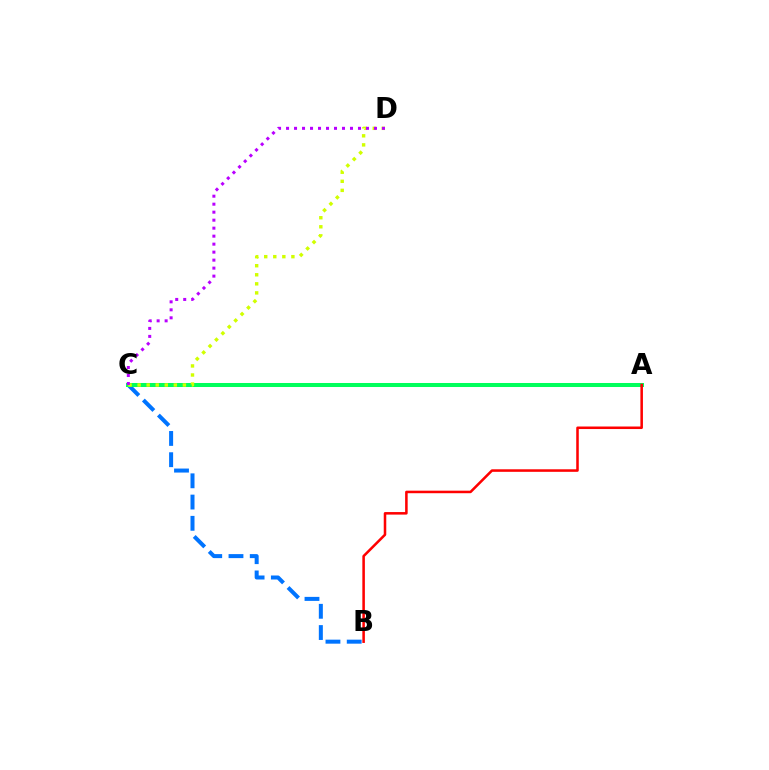{('B', 'C'): [{'color': '#0074ff', 'line_style': 'dashed', 'thickness': 2.89}], ('A', 'C'): [{'color': '#00ff5c', 'line_style': 'solid', 'thickness': 2.89}], ('A', 'B'): [{'color': '#ff0000', 'line_style': 'solid', 'thickness': 1.83}], ('C', 'D'): [{'color': '#d1ff00', 'line_style': 'dotted', 'thickness': 2.46}, {'color': '#b900ff', 'line_style': 'dotted', 'thickness': 2.17}]}